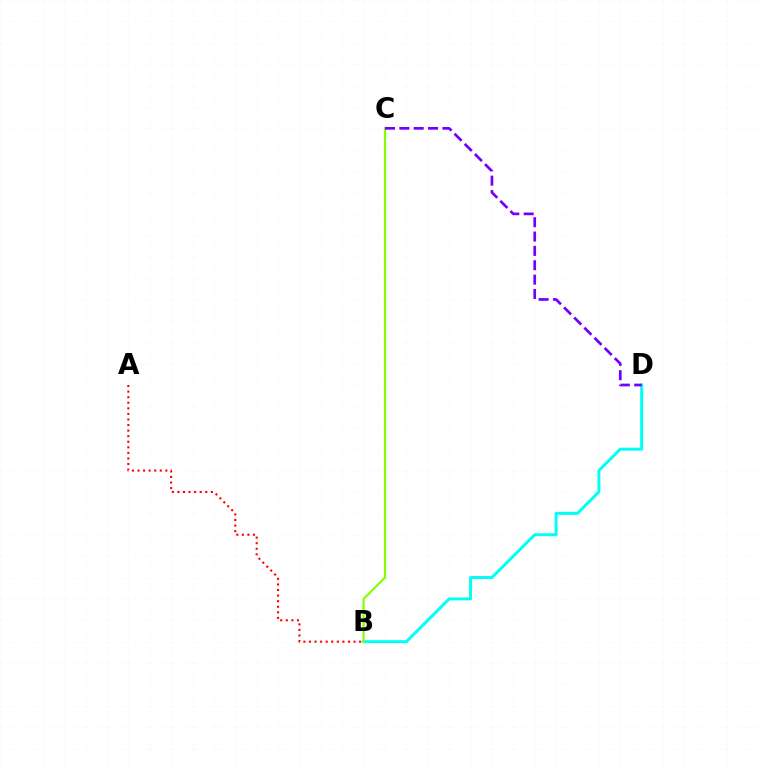{('B', 'D'): [{'color': '#00fff6', 'line_style': 'solid', 'thickness': 2.14}], ('B', 'C'): [{'color': '#84ff00', 'line_style': 'solid', 'thickness': 1.59}], ('C', 'D'): [{'color': '#7200ff', 'line_style': 'dashed', 'thickness': 1.95}], ('A', 'B'): [{'color': '#ff0000', 'line_style': 'dotted', 'thickness': 1.51}]}